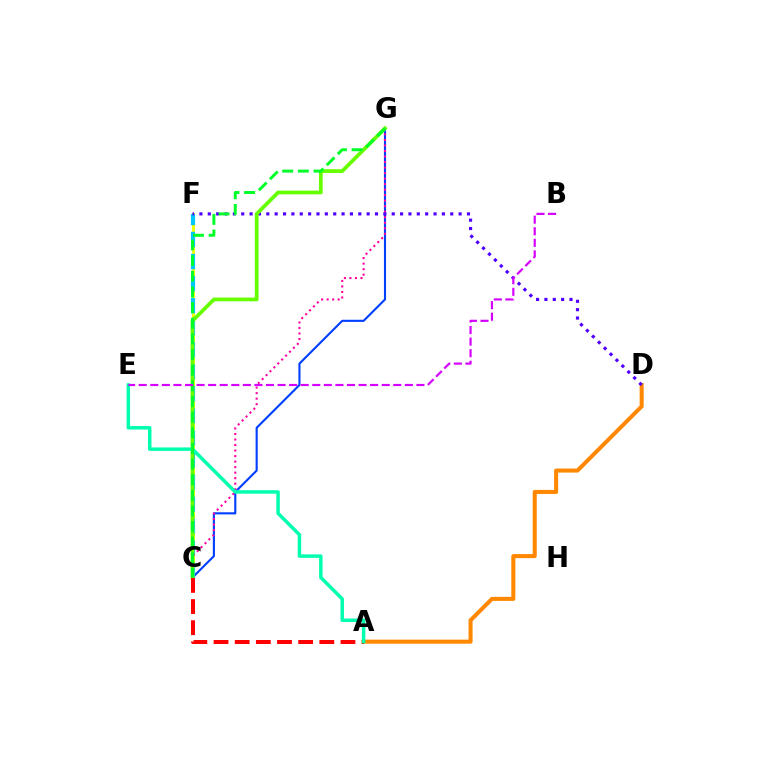{('C', 'F'): [{'color': '#eeff00', 'line_style': 'solid', 'thickness': 2.11}, {'color': '#00c7ff', 'line_style': 'dashed', 'thickness': 3.0}], ('C', 'G'): [{'color': '#003fff', 'line_style': 'solid', 'thickness': 1.53}, {'color': '#ff00a0', 'line_style': 'dotted', 'thickness': 1.5}, {'color': '#66ff00', 'line_style': 'solid', 'thickness': 2.7}, {'color': '#00ff27', 'line_style': 'dashed', 'thickness': 2.13}], ('A', 'D'): [{'color': '#ff8800', 'line_style': 'solid', 'thickness': 2.92}], ('D', 'F'): [{'color': '#4f00ff', 'line_style': 'dotted', 'thickness': 2.27}], ('A', 'C'): [{'color': '#ff0000', 'line_style': 'dashed', 'thickness': 2.87}], ('A', 'E'): [{'color': '#00ffaf', 'line_style': 'solid', 'thickness': 2.51}], ('B', 'E'): [{'color': '#d600ff', 'line_style': 'dashed', 'thickness': 1.57}]}